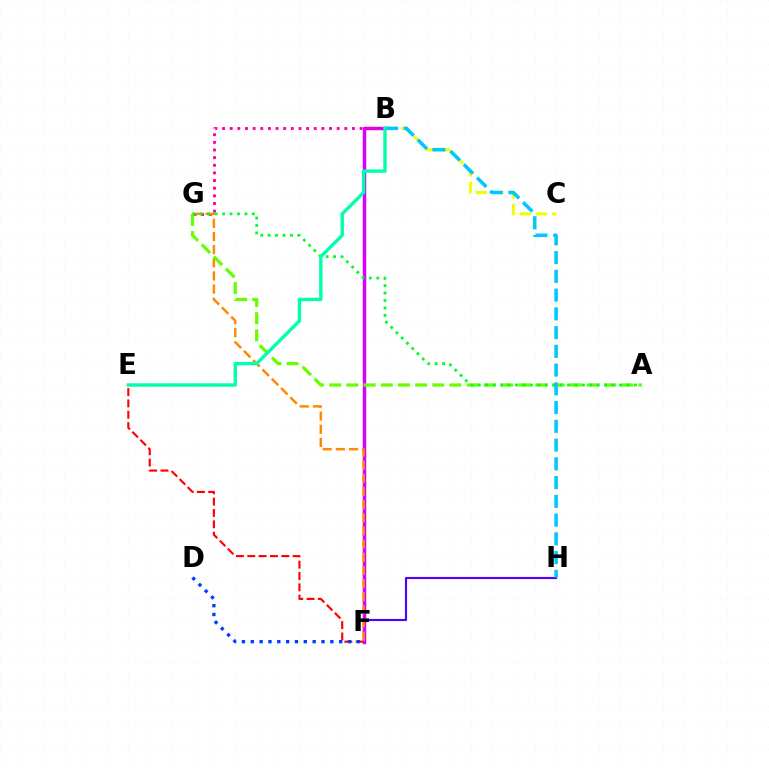{('F', 'H'): [{'color': '#4f00ff', 'line_style': 'solid', 'thickness': 1.54}], ('E', 'F'): [{'color': '#ff0000', 'line_style': 'dashed', 'thickness': 1.54}], ('B', 'C'): [{'color': '#eeff00', 'line_style': 'dashed', 'thickness': 2.21}], ('B', 'F'): [{'color': '#d600ff', 'line_style': 'solid', 'thickness': 2.51}], ('B', 'G'): [{'color': '#ff00a0', 'line_style': 'dotted', 'thickness': 2.08}], ('F', 'G'): [{'color': '#ff8800', 'line_style': 'dashed', 'thickness': 1.78}], ('A', 'G'): [{'color': '#66ff00', 'line_style': 'dashed', 'thickness': 2.33}, {'color': '#00ff27', 'line_style': 'dotted', 'thickness': 2.02}], ('D', 'F'): [{'color': '#003fff', 'line_style': 'dotted', 'thickness': 2.4}], ('B', 'H'): [{'color': '#00c7ff', 'line_style': 'dashed', 'thickness': 2.55}], ('B', 'E'): [{'color': '#00ffaf', 'line_style': 'solid', 'thickness': 2.44}]}